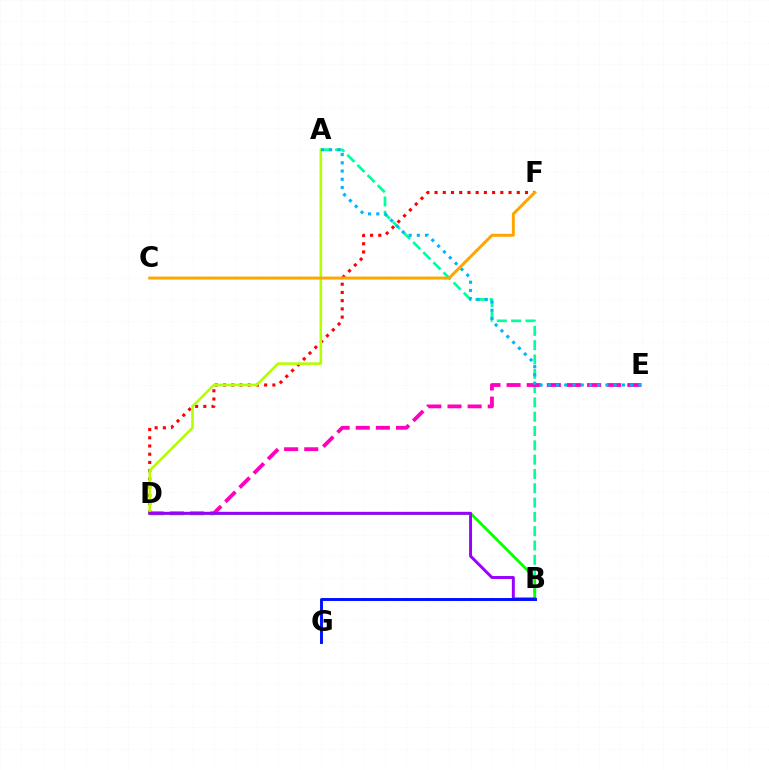{('D', 'F'): [{'color': '#ff0000', 'line_style': 'dotted', 'thickness': 2.23}], ('A', 'B'): [{'color': '#00ff9d', 'line_style': 'dashed', 'thickness': 1.94}], ('D', 'E'): [{'color': '#ff00bd', 'line_style': 'dashed', 'thickness': 2.73}], ('B', 'D'): [{'color': '#08ff00', 'line_style': 'solid', 'thickness': 2.02}, {'color': '#9b00ff', 'line_style': 'solid', 'thickness': 2.12}], ('A', 'D'): [{'color': '#b3ff00', 'line_style': 'solid', 'thickness': 1.86}], ('A', 'E'): [{'color': '#00b5ff', 'line_style': 'dotted', 'thickness': 2.24}], ('C', 'F'): [{'color': '#ffa500', 'line_style': 'solid', 'thickness': 2.13}], ('B', 'G'): [{'color': '#0010ff', 'line_style': 'solid', 'thickness': 2.1}]}